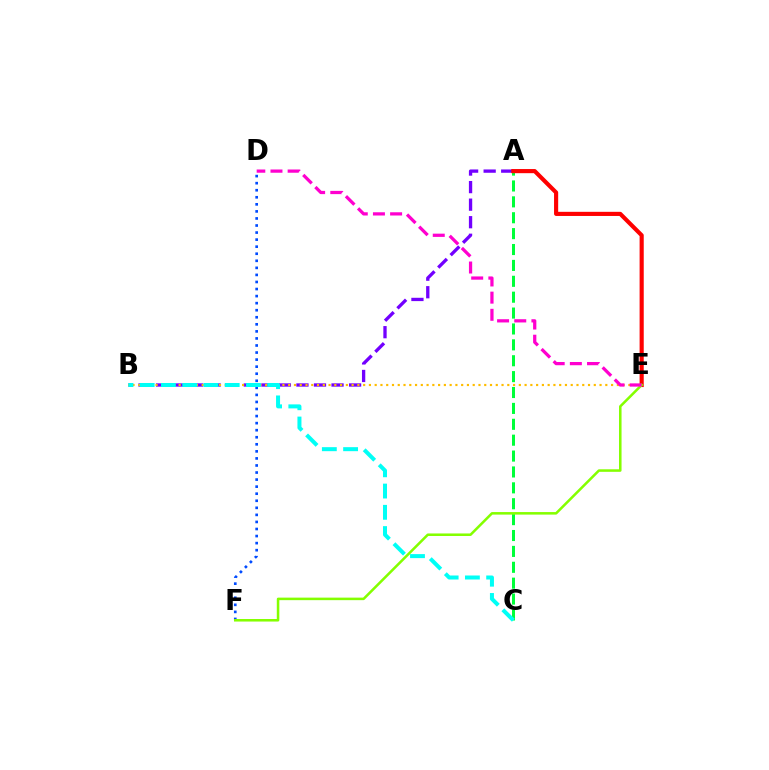{('D', 'F'): [{'color': '#004bff', 'line_style': 'dotted', 'thickness': 1.92}], ('A', 'B'): [{'color': '#7200ff', 'line_style': 'dashed', 'thickness': 2.38}], ('A', 'C'): [{'color': '#00ff39', 'line_style': 'dashed', 'thickness': 2.16}], ('B', 'E'): [{'color': '#ffbd00', 'line_style': 'dotted', 'thickness': 1.57}], ('B', 'C'): [{'color': '#00fff6', 'line_style': 'dashed', 'thickness': 2.89}], ('A', 'E'): [{'color': '#ff0000', 'line_style': 'solid', 'thickness': 2.98}], ('E', 'F'): [{'color': '#84ff00', 'line_style': 'solid', 'thickness': 1.83}], ('D', 'E'): [{'color': '#ff00cf', 'line_style': 'dashed', 'thickness': 2.33}]}